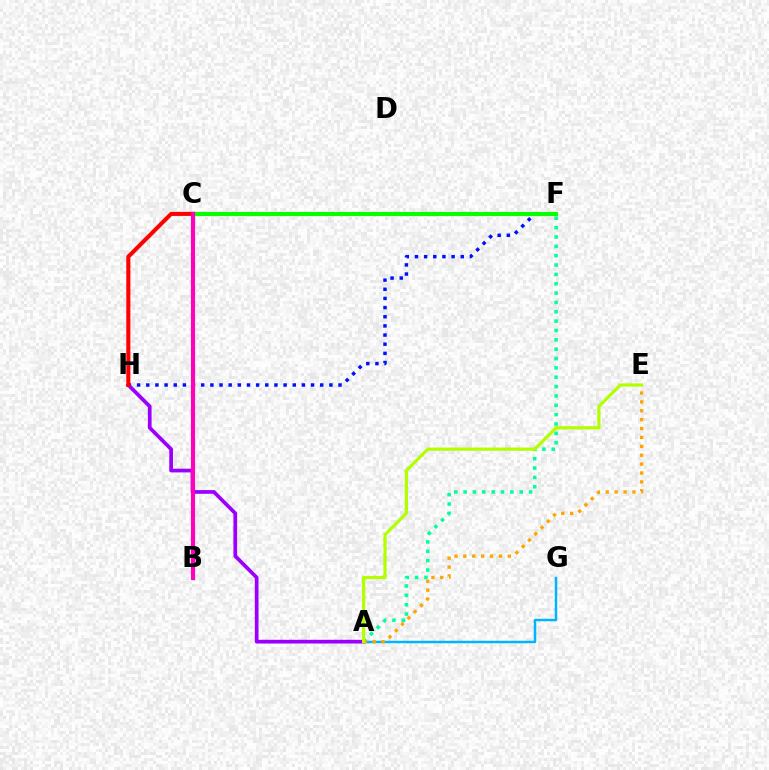{('A', 'F'): [{'color': '#00ff9d', 'line_style': 'dotted', 'thickness': 2.54}], ('F', 'H'): [{'color': '#0010ff', 'line_style': 'dotted', 'thickness': 2.49}], ('A', 'H'): [{'color': '#9b00ff', 'line_style': 'solid', 'thickness': 2.68}], ('A', 'G'): [{'color': '#00b5ff', 'line_style': 'solid', 'thickness': 1.78}], ('C', 'F'): [{'color': '#08ff00', 'line_style': 'solid', 'thickness': 2.96}], ('C', 'H'): [{'color': '#ff0000', 'line_style': 'solid', 'thickness': 2.93}], ('A', 'E'): [{'color': '#ffa500', 'line_style': 'dotted', 'thickness': 2.42}, {'color': '#b3ff00', 'line_style': 'solid', 'thickness': 2.32}], ('B', 'C'): [{'color': '#ff00bd', 'line_style': 'solid', 'thickness': 2.98}]}